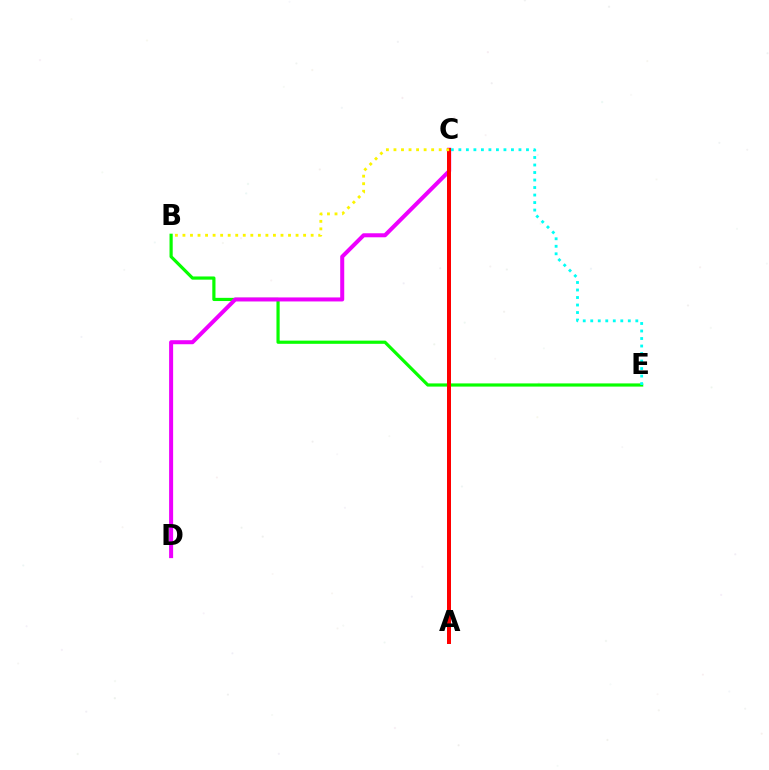{('B', 'E'): [{'color': '#08ff00', 'line_style': 'solid', 'thickness': 2.29}], ('A', 'C'): [{'color': '#0010ff', 'line_style': 'dotted', 'thickness': 1.53}, {'color': '#ff0000', 'line_style': 'solid', 'thickness': 2.88}], ('C', 'D'): [{'color': '#ee00ff', 'line_style': 'solid', 'thickness': 2.89}], ('C', 'E'): [{'color': '#00fff6', 'line_style': 'dotted', 'thickness': 2.04}], ('B', 'C'): [{'color': '#fcf500', 'line_style': 'dotted', 'thickness': 2.05}]}